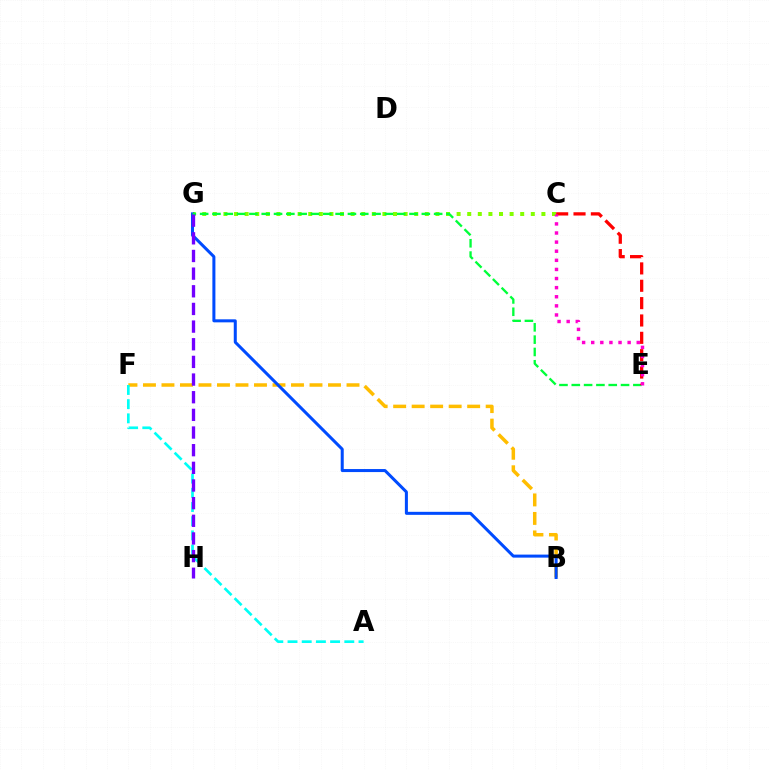{('B', 'F'): [{'color': '#ffbd00', 'line_style': 'dashed', 'thickness': 2.51}], ('C', 'G'): [{'color': '#84ff00', 'line_style': 'dotted', 'thickness': 2.88}], ('B', 'G'): [{'color': '#004bff', 'line_style': 'solid', 'thickness': 2.18}], ('E', 'G'): [{'color': '#00ff39', 'line_style': 'dashed', 'thickness': 1.67}], ('A', 'F'): [{'color': '#00fff6', 'line_style': 'dashed', 'thickness': 1.93}], ('C', 'E'): [{'color': '#ff0000', 'line_style': 'dashed', 'thickness': 2.36}, {'color': '#ff00cf', 'line_style': 'dotted', 'thickness': 2.47}], ('G', 'H'): [{'color': '#7200ff', 'line_style': 'dashed', 'thickness': 2.4}]}